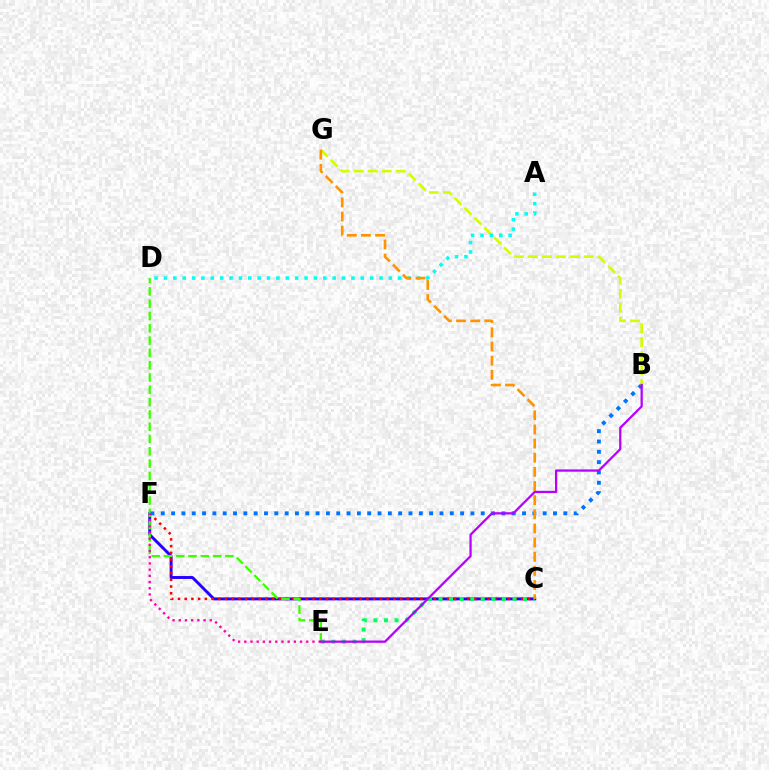{('C', 'F'): [{'color': '#2500ff', 'line_style': 'solid', 'thickness': 2.1}, {'color': '#ff0000', 'line_style': 'dotted', 'thickness': 1.83}], ('D', 'E'): [{'color': '#3dff00', 'line_style': 'dashed', 'thickness': 1.67}], ('C', 'E'): [{'color': '#00ff5c', 'line_style': 'dotted', 'thickness': 2.87}], ('B', 'F'): [{'color': '#0074ff', 'line_style': 'dotted', 'thickness': 2.8}], ('E', 'F'): [{'color': '#ff00ac', 'line_style': 'dotted', 'thickness': 1.68}], ('B', 'G'): [{'color': '#d1ff00', 'line_style': 'dashed', 'thickness': 1.9}], ('B', 'E'): [{'color': '#b900ff', 'line_style': 'solid', 'thickness': 1.63}], ('A', 'D'): [{'color': '#00fff6', 'line_style': 'dotted', 'thickness': 2.55}], ('C', 'G'): [{'color': '#ff9400', 'line_style': 'dashed', 'thickness': 1.92}]}